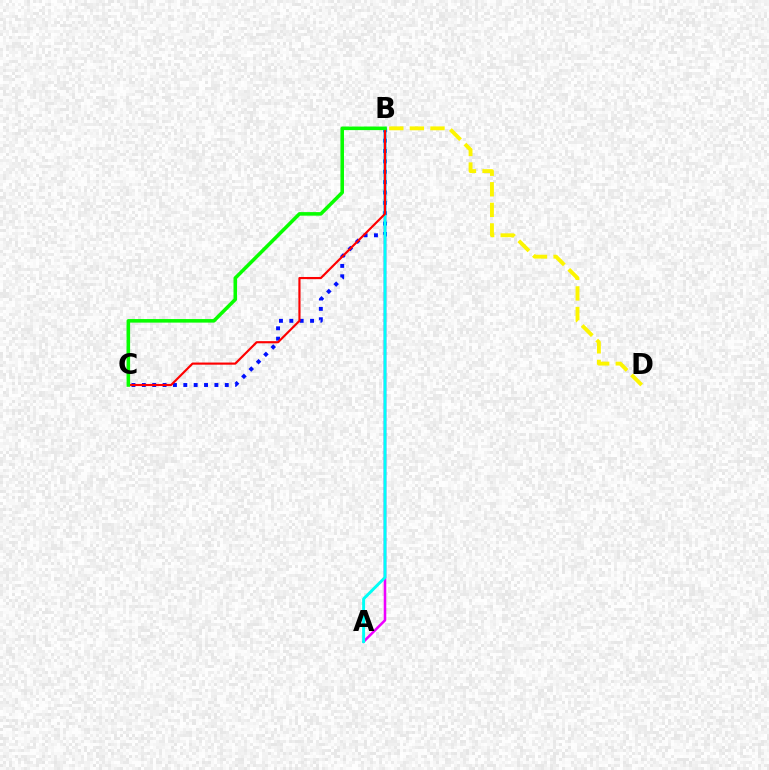{('A', 'B'): [{'color': '#ee00ff', 'line_style': 'solid', 'thickness': 1.84}, {'color': '#00fff6', 'line_style': 'solid', 'thickness': 2.11}], ('B', 'C'): [{'color': '#0010ff', 'line_style': 'dotted', 'thickness': 2.82}, {'color': '#ff0000', 'line_style': 'solid', 'thickness': 1.55}, {'color': '#08ff00', 'line_style': 'solid', 'thickness': 2.56}], ('B', 'D'): [{'color': '#fcf500', 'line_style': 'dashed', 'thickness': 2.8}]}